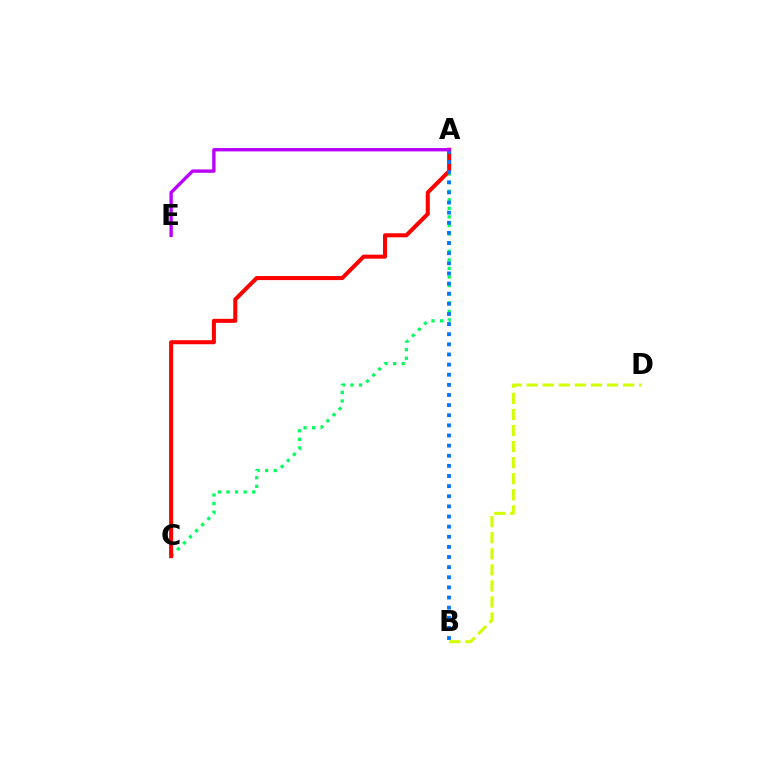{('A', 'C'): [{'color': '#00ff5c', 'line_style': 'dotted', 'thickness': 2.33}, {'color': '#ff0000', 'line_style': 'solid', 'thickness': 2.9}], ('A', 'B'): [{'color': '#0074ff', 'line_style': 'dotted', 'thickness': 2.75}], ('B', 'D'): [{'color': '#d1ff00', 'line_style': 'dashed', 'thickness': 2.18}], ('A', 'E'): [{'color': '#b900ff', 'line_style': 'solid', 'thickness': 2.41}]}